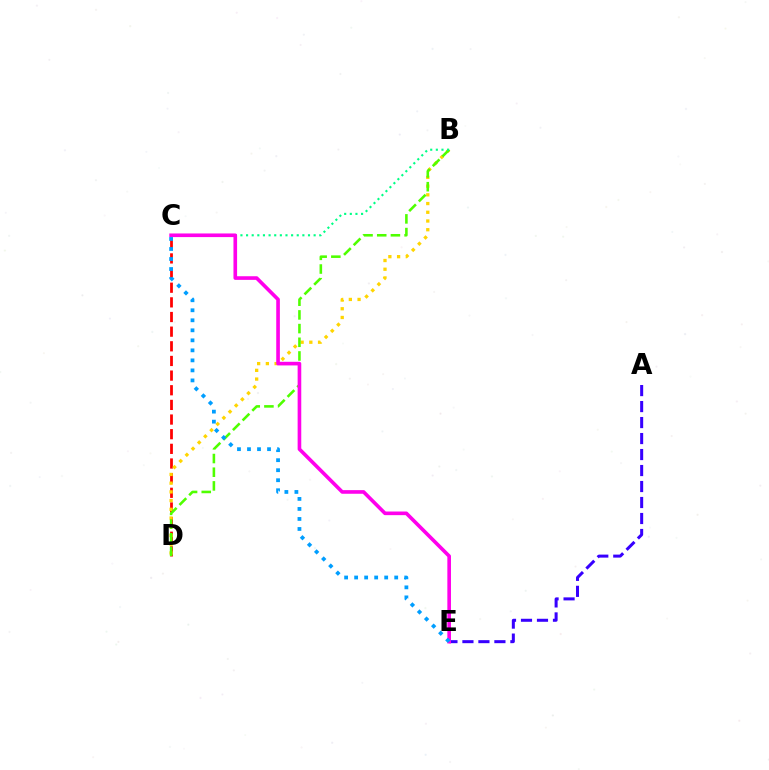{('C', 'D'): [{'color': '#ff0000', 'line_style': 'dashed', 'thickness': 1.99}], ('B', 'D'): [{'color': '#ffd500', 'line_style': 'dotted', 'thickness': 2.37}, {'color': '#4fff00', 'line_style': 'dashed', 'thickness': 1.86}], ('A', 'E'): [{'color': '#3700ff', 'line_style': 'dashed', 'thickness': 2.17}], ('B', 'C'): [{'color': '#00ff86', 'line_style': 'dotted', 'thickness': 1.53}], ('C', 'E'): [{'color': '#ff00ed', 'line_style': 'solid', 'thickness': 2.62}, {'color': '#009eff', 'line_style': 'dotted', 'thickness': 2.72}]}